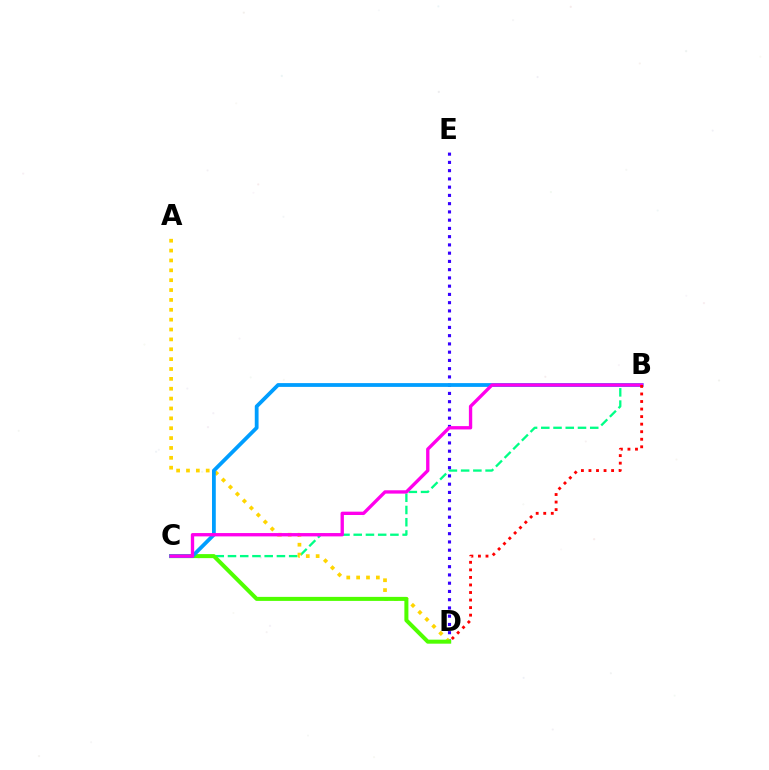{('B', 'C'): [{'color': '#00ff86', 'line_style': 'dashed', 'thickness': 1.66}, {'color': '#009eff', 'line_style': 'solid', 'thickness': 2.73}, {'color': '#ff00ed', 'line_style': 'solid', 'thickness': 2.4}], ('D', 'E'): [{'color': '#3700ff', 'line_style': 'dotted', 'thickness': 2.24}], ('A', 'D'): [{'color': '#ffd500', 'line_style': 'dotted', 'thickness': 2.68}], ('C', 'D'): [{'color': '#4fff00', 'line_style': 'solid', 'thickness': 2.9}], ('B', 'D'): [{'color': '#ff0000', 'line_style': 'dotted', 'thickness': 2.05}]}